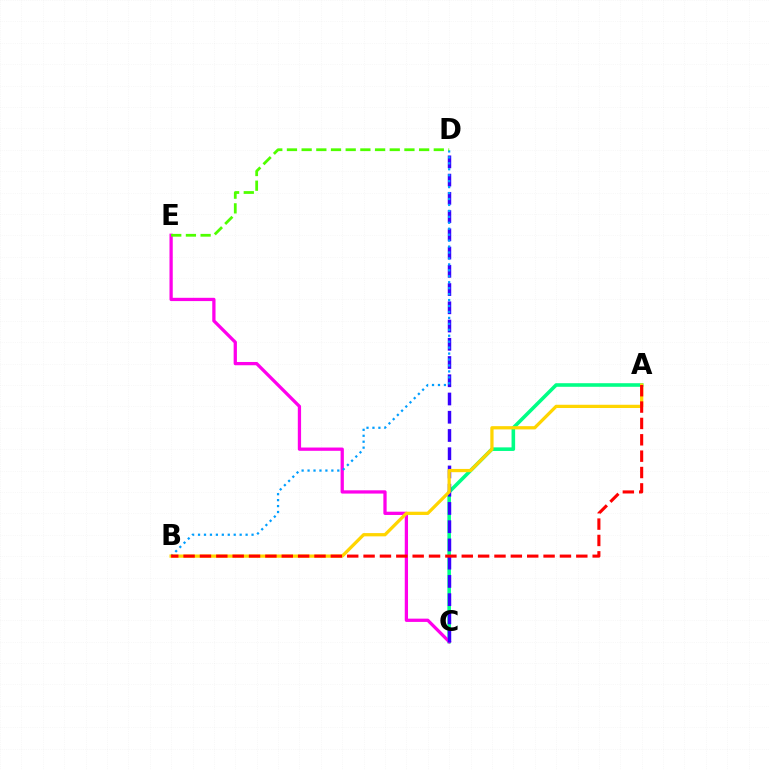{('A', 'C'): [{'color': '#00ff86', 'line_style': 'solid', 'thickness': 2.58}], ('C', 'E'): [{'color': '#ff00ed', 'line_style': 'solid', 'thickness': 2.36}], ('C', 'D'): [{'color': '#3700ff', 'line_style': 'dashed', 'thickness': 2.48}], ('B', 'D'): [{'color': '#009eff', 'line_style': 'dotted', 'thickness': 1.62}], ('A', 'B'): [{'color': '#ffd500', 'line_style': 'solid', 'thickness': 2.34}, {'color': '#ff0000', 'line_style': 'dashed', 'thickness': 2.22}], ('D', 'E'): [{'color': '#4fff00', 'line_style': 'dashed', 'thickness': 1.99}]}